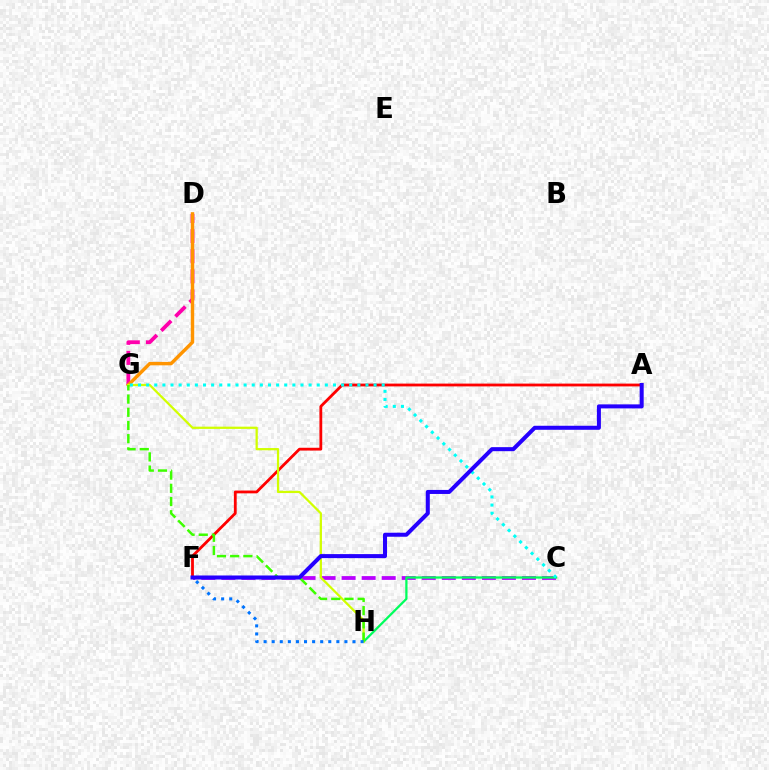{('D', 'G'): [{'color': '#ff00ac', 'line_style': 'dashed', 'thickness': 2.73}, {'color': '#ff9400', 'line_style': 'solid', 'thickness': 2.46}], ('C', 'F'): [{'color': '#b900ff', 'line_style': 'dashed', 'thickness': 2.72}], ('C', 'H'): [{'color': '#00ff5c', 'line_style': 'solid', 'thickness': 1.63}], ('A', 'F'): [{'color': '#ff0000', 'line_style': 'solid', 'thickness': 2.02}, {'color': '#2500ff', 'line_style': 'solid', 'thickness': 2.9}], ('G', 'H'): [{'color': '#d1ff00', 'line_style': 'solid', 'thickness': 1.62}, {'color': '#3dff00', 'line_style': 'dashed', 'thickness': 1.79}], ('C', 'G'): [{'color': '#00fff6', 'line_style': 'dotted', 'thickness': 2.21}], ('F', 'H'): [{'color': '#0074ff', 'line_style': 'dotted', 'thickness': 2.2}]}